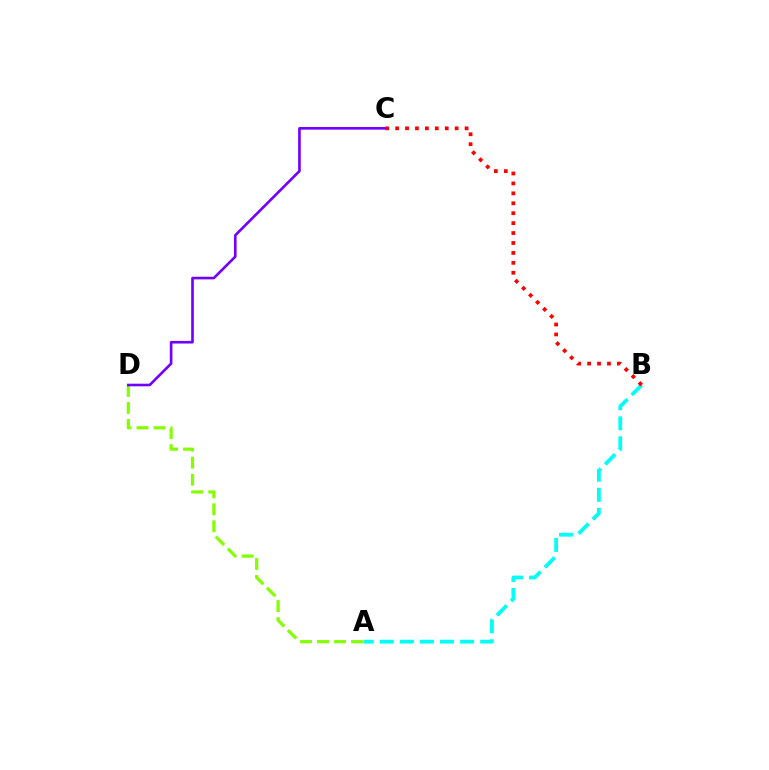{('A', 'B'): [{'color': '#00fff6', 'line_style': 'dashed', 'thickness': 2.73}], ('B', 'C'): [{'color': '#ff0000', 'line_style': 'dotted', 'thickness': 2.7}], ('A', 'D'): [{'color': '#84ff00', 'line_style': 'dashed', 'thickness': 2.31}], ('C', 'D'): [{'color': '#7200ff', 'line_style': 'solid', 'thickness': 1.9}]}